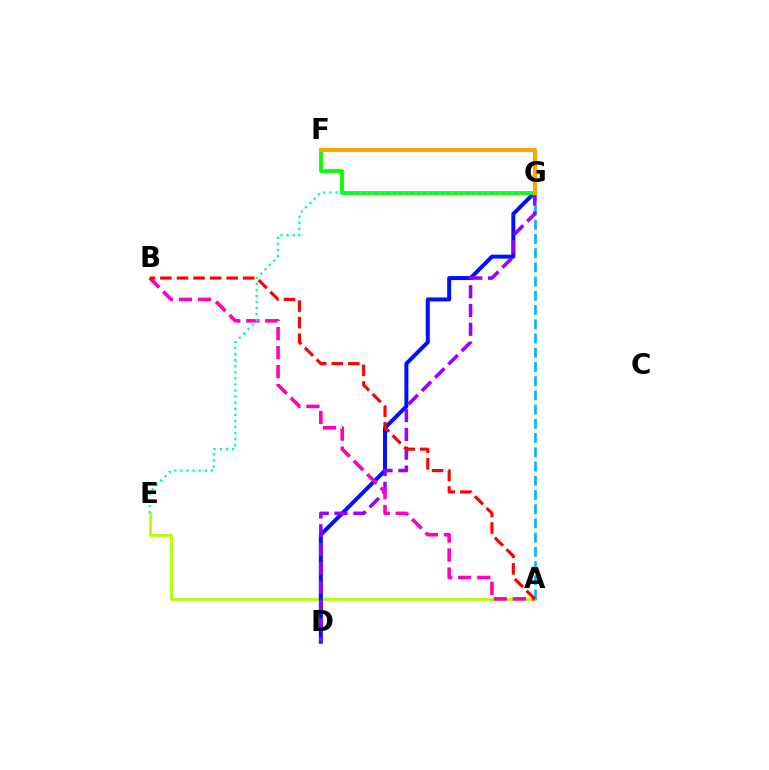{('A', 'E'): [{'color': '#b3ff00', 'line_style': 'solid', 'thickness': 2.0}], ('D', 'G'): [{'color': '#0010ff', 'line_style': 'solid', 'thickness': 2.87}, {'color': '#9b00ff', 'line_style': 'dashed', 'thickness': 2.56}], ('A', 'G'): [{'color': '#00b5ff', 'line_style': 'dashed', 'thickness': 1.93}], ('F', 'G'): [{'color': '#08ff00', 'line_style': 'solid', 'thickness': 2.72}, {'color': '#ffa500', 'line_style': 'solid', 'thickness': 2.98}], ('A', 'B'): [{'color': '#ff00bd', 'line_style': 'dashed', 'thickness': 2.58}, {'color': '#ff0000', 'line_style': 'dashed', 'thickness': 2.25}], ('E', 'G'): [{'color': '#00ff9d', 'line_style': 'dotted', 'thickness': 1.65}]}